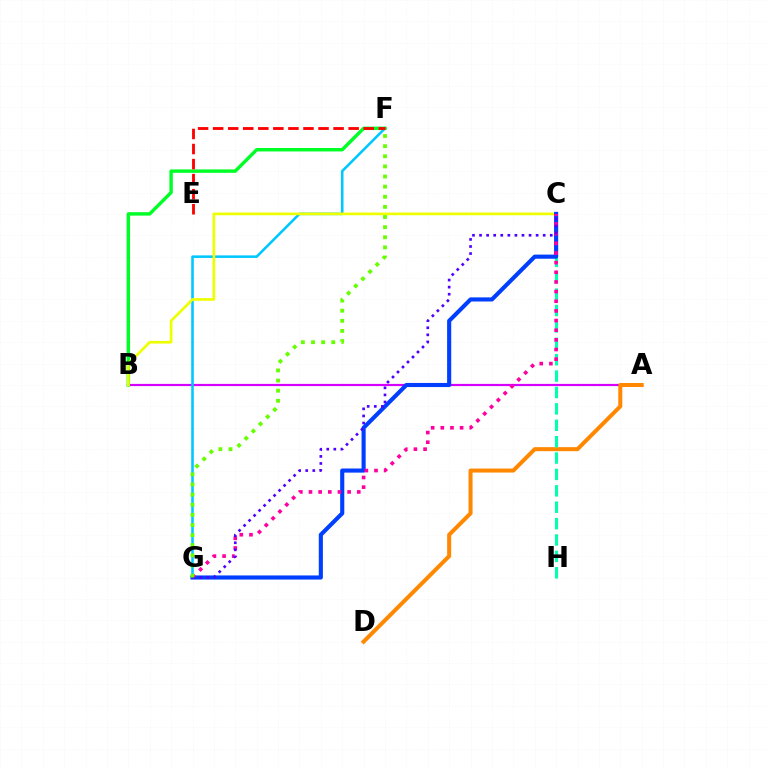{('A', 'B'): [{'color': '#d600ff', 'line_style': 'solid', 'thickness': 1.59}], ('F', 'G'): [{'color': '#00c7ff', 'line_style': 'solid', 'thickness': 1.85}, {'color': '#66ff00', 'line_style': 'dotted', 'thickness': 2.75}], ('A', 'D'): [{'color': '#ff8800', 'line_style': 'solid', 'thickness': 2.89}], ('C', 'H'): [{'color': '#00ffaf', 'line_style': 'dashed', 'thickness': 2.23}], ('B', 'F'): [{'color': '#00ff27', 'line_style': 'solid', 'thickness': 2.48}], ('B', 'C'): [{'color': '#eeff00', 'line_style': 'solid', 'thickness': 1.94}], ('C', 'G'): [{'color': '#003fff', 'line_style': 'solid', 'thickness': 2.96}, {'color': '#ff00a0', 'line_style': 'dotted', 'thickness': 2.62}, {'color': '#4f00ff', 'line_style': 'dotted', 'thickness': 1.92}], ('E', 'F'): [{'color': '#ff0000', 'line_style': 'dashed', 'thickness': 2.05}]}